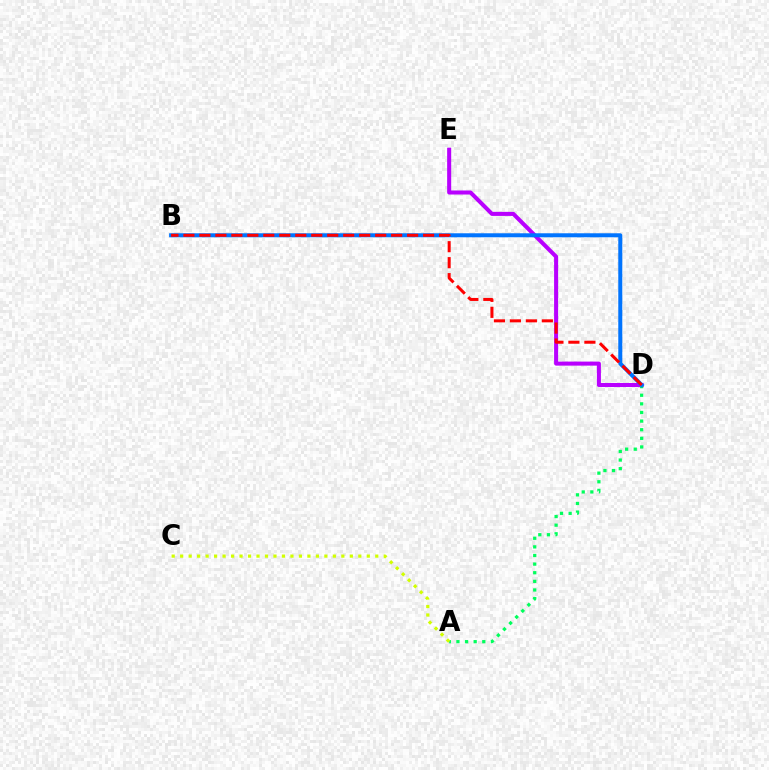{('D', 'E'): [{'color': '#b900ff', 'line_style': 'solid', 'thickness': 2.91}], ('A', 'D'): [{'color': '#00ff5c', 'line_style': 'dotted', 'thickness': 2.34}], ('B', 'D'): [{'color': '#0074ff', 'line_style': 'solid', 'thickness': 2.88}, {'color': '#ff0000', 'line_style': 'dashed', 'thickness': 2.17}], ('A', 'C'): [{'color': '#d1ff00', 'line_style': 'dotted', 'thickness': 2.3}]}